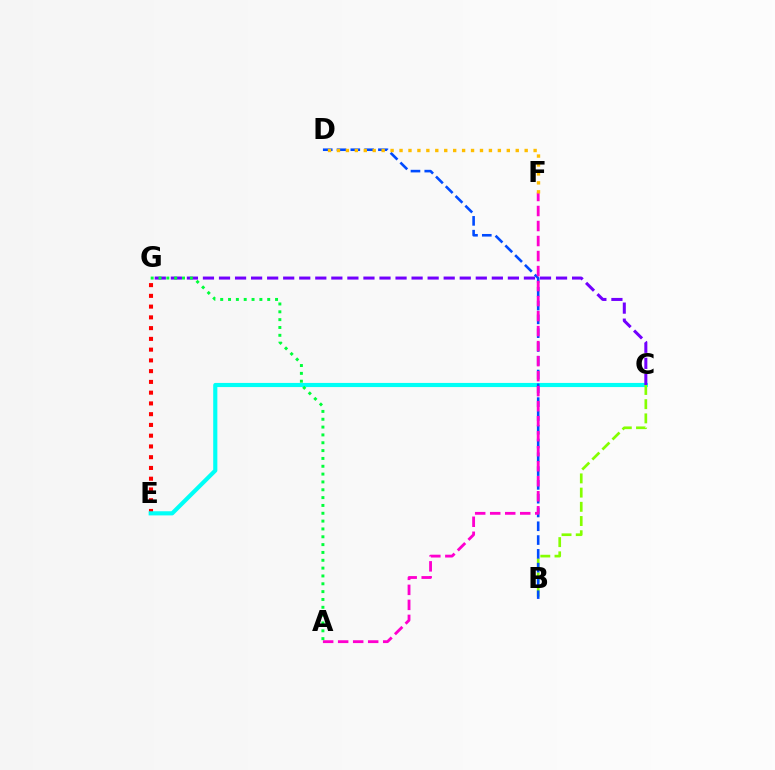{('E', 'G'): [{'color': '#ff0000', 'line_style': 'dotted', 'thickness': 2.92}], ('C', 'E'): [{'color': '#00fff6', 'line_style': 'solid', 'thickness': 2.98}], ('B', 'C'): [{'color': '#84ff00', 'line_style': 'dashed', 'thickness': 1.93}], ('B', 'D'): [{'color': '#004bff', 'line_style': 'dashed', 'thickness': 1.87}], ('A', 'F'): [{'color': '#ff00cf', 'line_style': 'dashed', 'thickness': 2.04}], ('D', 'F'): [{'color': '#ffbd00', 'line_style': 'dotted', 'thickness': 2.43}], ('C', 'G'): [{'color': '#7200ff', 'line_style': 'dashed', 'thickness': 2.18}], ('A', 'G'): [{'color': '#00ff39', 'line_style': 'dotted', 'thickness': 2.13}]}